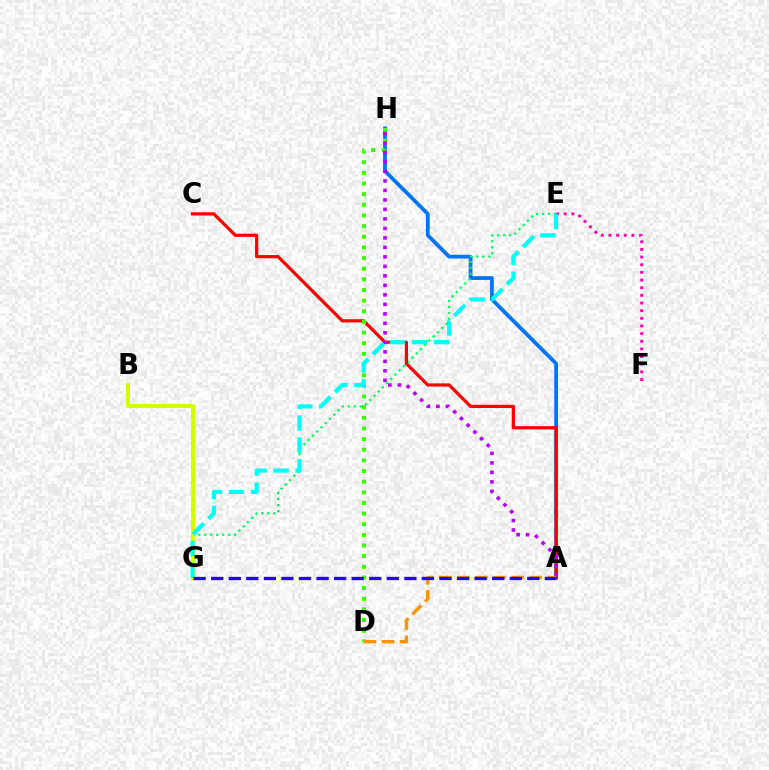{('A', 'H'): [{'color': '#0074ff', 'line_style': 'solid', 'thickness': 2.71}, {'color': '#b900ff', 'line_style': 'dotted', 'thickness': 2.58}], ('E', 'G'): [{'color': '#00ff5c', 'line_style': 'dotted', 'thickness': 1.63}, {'color': '#00fff6', 'line_style': 'dashed', 'thickness': 2.99}], ('A', 'C'): [{'color': '#ff0000', 'line_style': 'solid', 'thickness': 2.31}], ('E', 'F'): [{'color': '#ff00ac', 'line_style': 'dotted', 'thickness': 2.08}], ('D', 'H'): [{'color': '#3dff00', 'line_style': 'dotted', 'thickness': 2.89}], ('B', 'G'): [{'color': '#d1ff00', 'line_style': 'solid', 'thickness': 2.85}], ('A', 'D'): [{'color': '#ff9400', 'line_style': 'dashed', 'thickness': 2.46}], ('A', 'G'): [{'color': '#2500ff', 'line_style': 'dashed', 'thickness': 2.39}]}